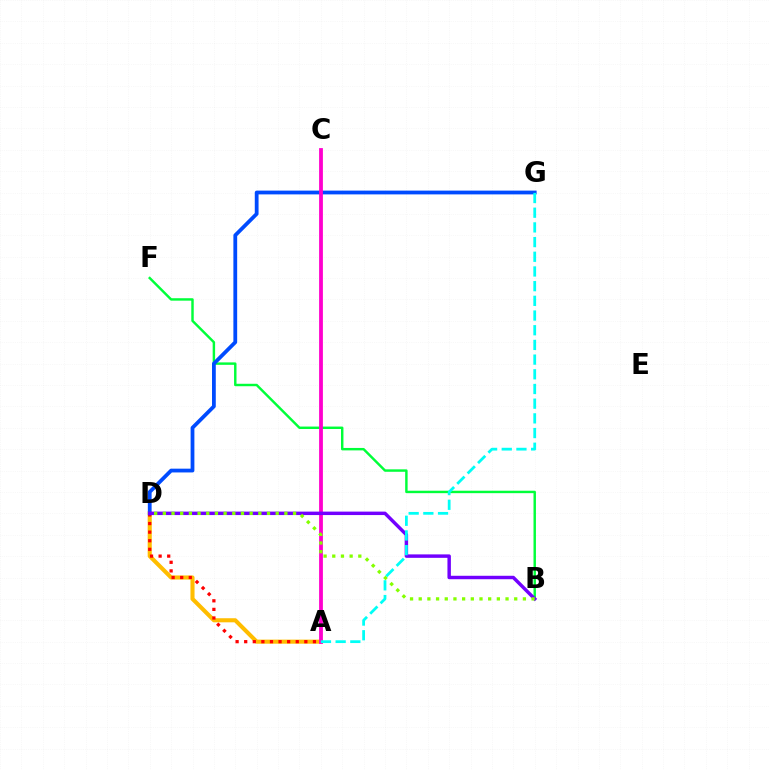{('A', 'D'): [{'color': '#ffbd00', 'line_style': 'solid', 'thickness': 2.94}, {'color': '#ff0000', 'line_style': 'dotted', 'thickness': 2.33}], ('B', 'F'): [{'color': '#00ff39', 'line_style': 'solid', 'thickness': 1.76}], ('D', 'G'): [{'color': '#004bff', 'line_style': 'solid', 'thickness': 2.72}], ('A', 'C'): [{'color': '#ff00cf', 'line_style': 'solid', 'thickness': 2.73}], ('B', 'D'): [{'color': '#7200ff', 'line_style': 'solid', 'thickness': 2.48}, {'color': '#84ff00', 'line_style': 'dotted', 'thickness': 2.36}], ('A', 'G'): [{'color': '#00fff6', 'line_style': 'dashed', 'thickness': 2.0}]}